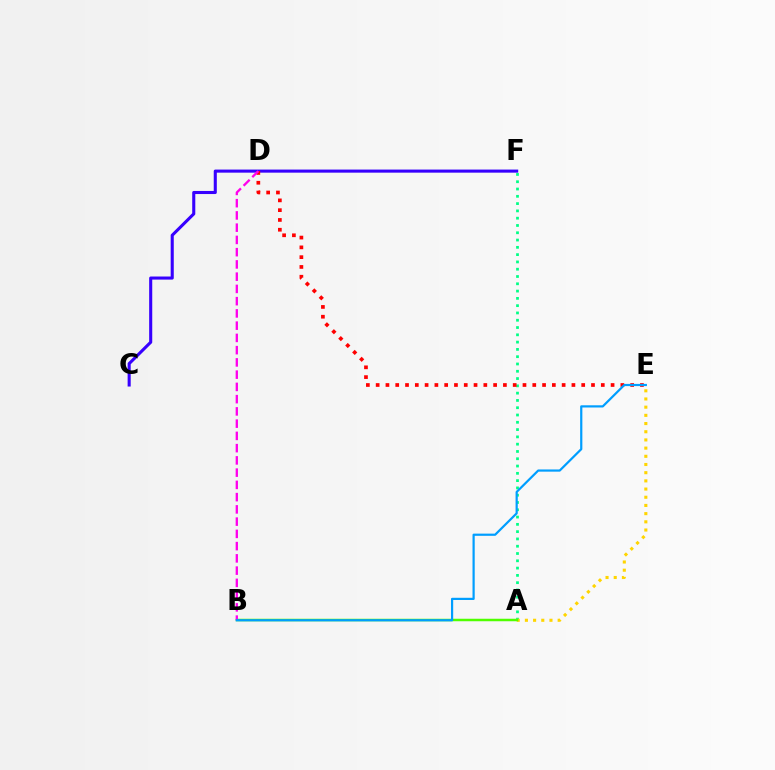{('A', 'F'): [{'color': '#00ff86', 'line_style': 'dotted', 'thickness': 1.98}], ('C', 'F'): [{'color': '#3700ff', 'line_style': 'solid', 'thickness': 2.22}], ('D', 'E'): [{'color': '#ff0000', 'line_style': 'dotted', 'thickness': 2.66}], ('A', 'E'): [{'color': '#ffd500', 'line_style': 'dotted', 'thickness': 2.23}], ('A', 'B'): [{'color': '#4fff00', 'line_style': 'solid', 'thickness': 1.8}], ('B', 'D'): [{'color': '#ff00ed', 'line_style': 'dashed', 'thickness': 1.66}], ('B', 'E'): [{'color': '#009eff', 'line_style': 'solid', 'thickness': 1.59}]}